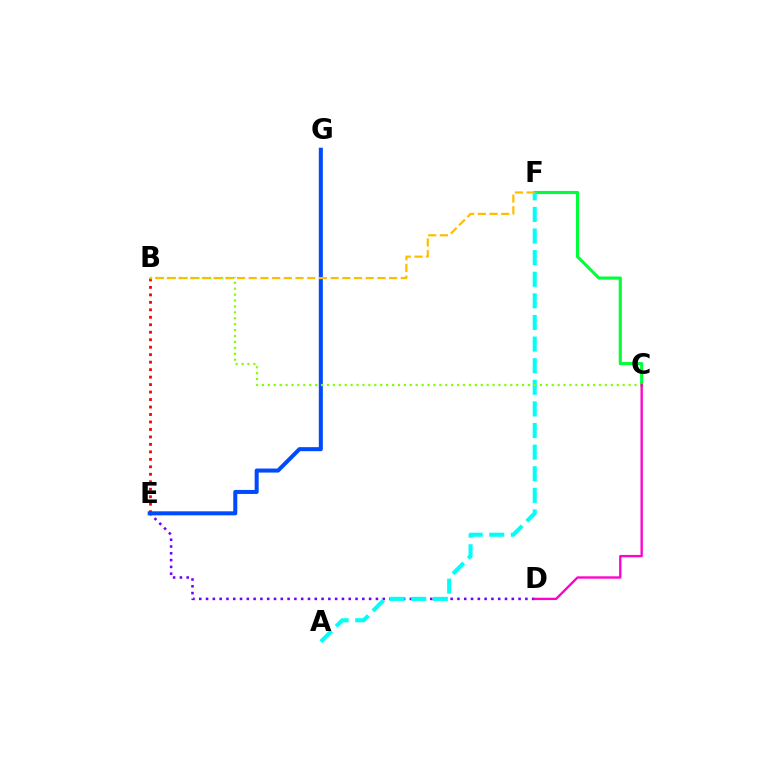{('B', 'E'): [{'color': '#ff0000', 'line_style': 'dotted', 'thickness': 2.03}], ('D', 'E'): [{'color': '#7200ff', 'line_style': 'dotted', 'thickness': 1.85}], ('E', 'G'): [{'color': '#004bff', 'line_style': 'solid', 'thickness': 2.9}], ('C', 'F'): [{'color': '#00ff39', 'line_style': 'solid', 'thickness': 2.23}], ('A', 'F'): [{'color': '#00fff6', 'line_style': 'dashed', 'thickness': 2.94}], ('B', 'C'): [{'color': '#84ff00', 'line_style': 'dotted', 'thickness': 1.61}], ('B', 'F'): [{'color': '#ffbd00', 'line_style': 'dashed', 'thickness': 1.59}], ('C', 'D'): [{'color': '#ff00cf', 'line_style': 'solid', 'thickness': 1.69}]}